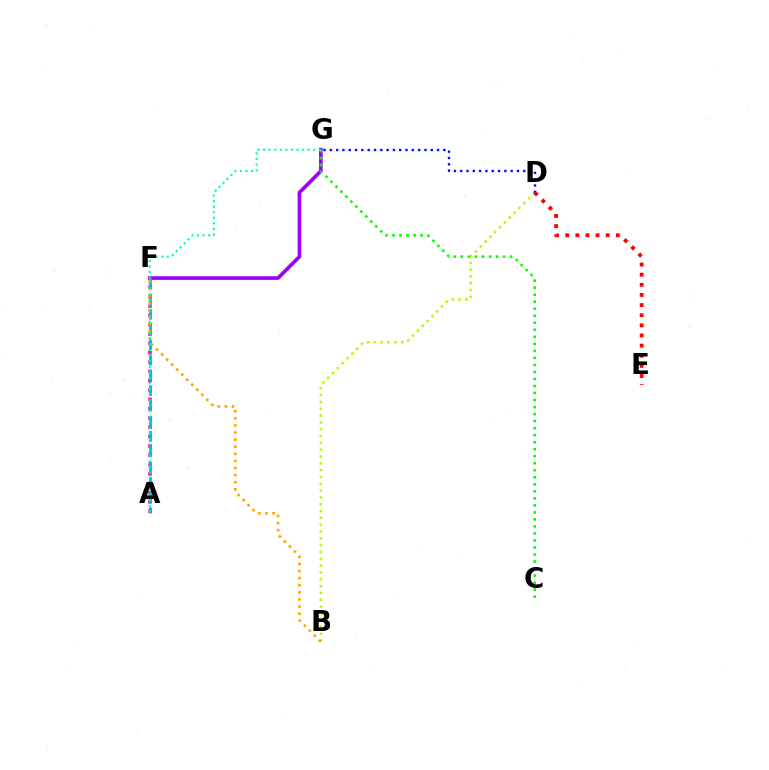{('F', 'G'): [{'color': '#9b00ff', 'line_style': 'solid', 'thickness': 2.64}], ('A', 'F'): [{'color': '#ff00bd', 'line_style': 'dotted', 'thickness': 2.53}, {'color': '#00b5ff', 'line_style': 'dashed', 'thickness': 2.07}], ('B', 'D'): [{'color': '#b3ff00', 'line_style': 'dotted', 'thickness': 1.85}], ('D', 'G'): [{'color': '#0010ff', 'line_style': 'dotted', 'thickness': 1.71}], ('D', 'E'): [{'color': '#ff0000', 'line_style': 'dotted', 'thickness': 2.75}], ('B', 'F'): [{'color': '#ffa500', 'line_style': 'dotted', 'thickness': 1.93}], ('C', 'G'): [{'color': '#08ff00', 'line_style': 'dotted', 'thickness': 1.91}], ('A', 'G'): [{'color': '#00ff9d', 'line_style': 'dotted', 'thickness': 1.51}]}